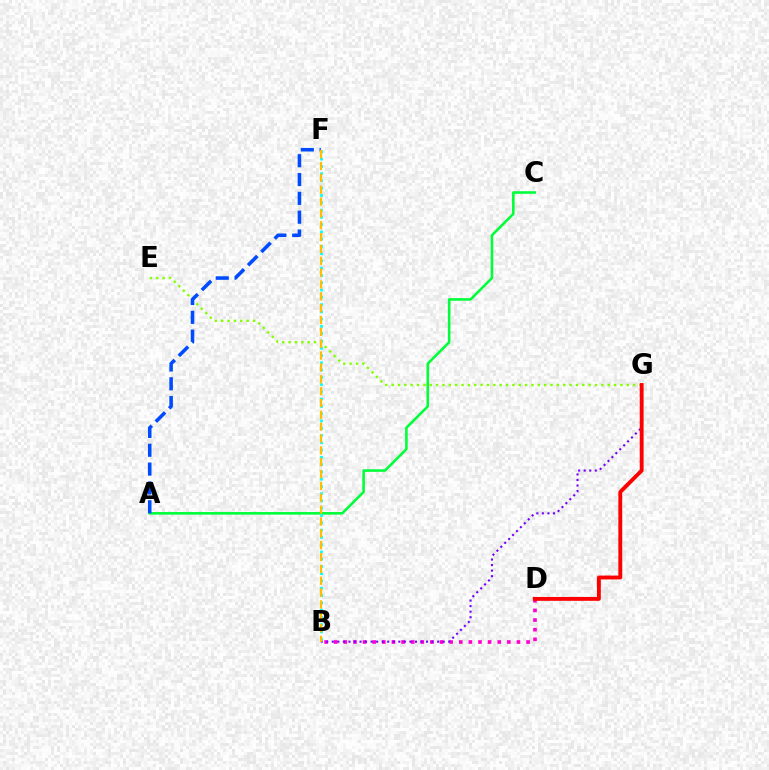{('B', 'D'): [{'color': '#ff00cf', 'line_style': 'dotted', 'thickness': 2.61}], ('E', 'G'): [{'color': '#84ff00', 'line_style': 'dotted', 'thickness': 1.73}], ('A', 'C'): [{'color': '#00ff39', 'line_style': 'solid', 'thickness': 1.86}], ('B', 'F'): [{'color': '#00fff6', 'line_style': 'dotted', 'thickness': 1.98}, {'color': '#ffbd00', 'line_style': 'dashed', 'thickness': 1.61}], ('B', 'G'): [{'color': '#7200ff', 'line_style': 'dotted', 'thickness': 1.51}], ('A', 'F'): [{'color': '#004bff', 'line_style': 'dashed', 'thickness': 2.56}], ('D', 'G'): [{'color': '#ff0000', 'line_style': 'solid', 'thickness': 2.78}]}